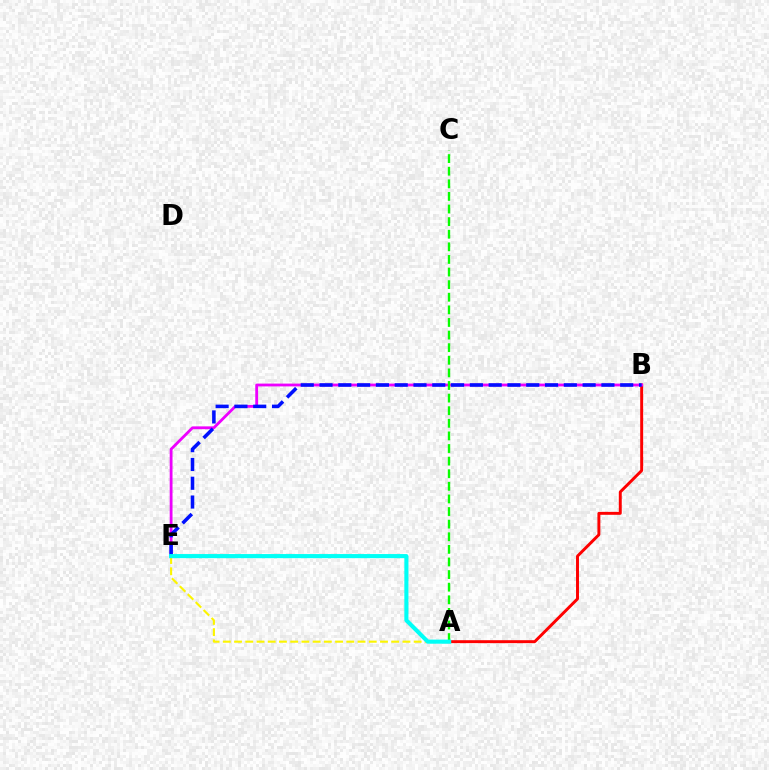{('A', 'E'): [{'color': '#fcf500', 'line_style': 'dashed', 'thickness': 1.53}, {'color': '#00fff6', 'line_style': 'solid', 'thickness': 2.95}], ('A', 'B'): [{'color': '#ff0000', 'line_style': 'solid', 'thickness': 2.12}], ('B', 'E'): [{'color': '#ee00ff', 'line_style': 'solid', 'thickness': 2.03}, {'color': '#0010ff', 'line_style': 'dashed', 'thickness': 2.55}], ('A', 'C'): [{'color': '#08ff00', 'line_style': 'dashed', 'thickness': 1.71}]}